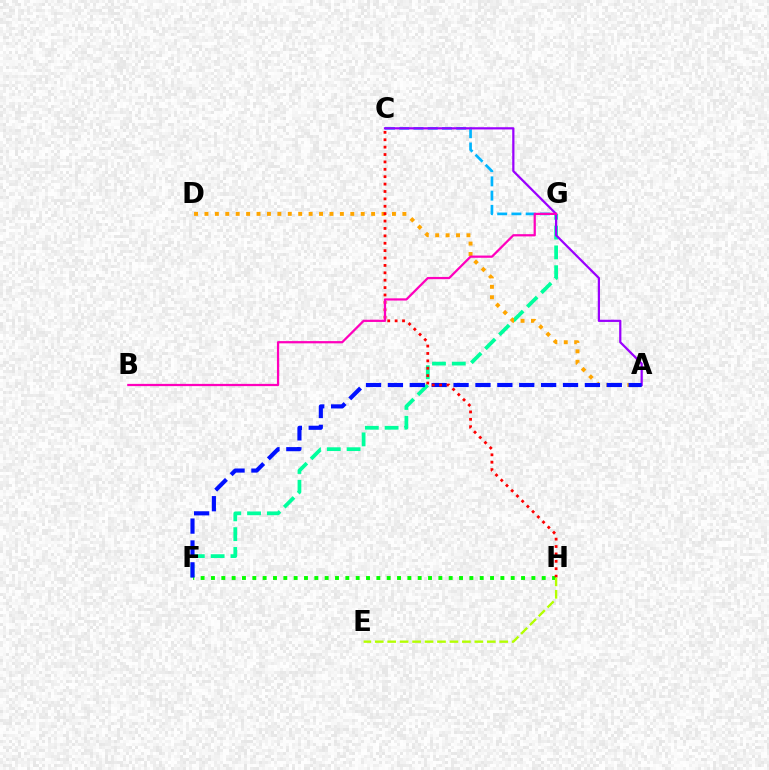{('C', 'G'): [{'color': '#00b5ff', 'line_style': 'dashed', 'thickness': 1.94}], ('F', 'G'): [{'color': '#00ff9d', 'line_style': 'dashed', 'thickness': 2.69}], ('A', 'D'): [{'color': '#ffa500', 'line_style': 'dotted', 'thickness': 2.83}], ('F', 'H'): [{'color': '#08ff00', 'line_style': 'dotted', 'thickness': 2.81}], ('A', 'C'): [{'color': '#9b00ff', 'line_style': 'solid', 'thickness': 1.61}], ('A', 'F'): [{'color': '#0010ff', 'line_style': 'dashed', 'thickness': 2.97}], ('C', 'H'): [{'color': '#ff0000', 'line_style': 'dotted', 'thickness': 2.01}], ('B', 'G'): [{'color': '#ff00bd', 'line_style': 'solid', 'thickness': 1.61}], ('E', 'H'): [{'color': '#b3ff00', 'line_style': 'dashed', 'thickness': 1.69}]}